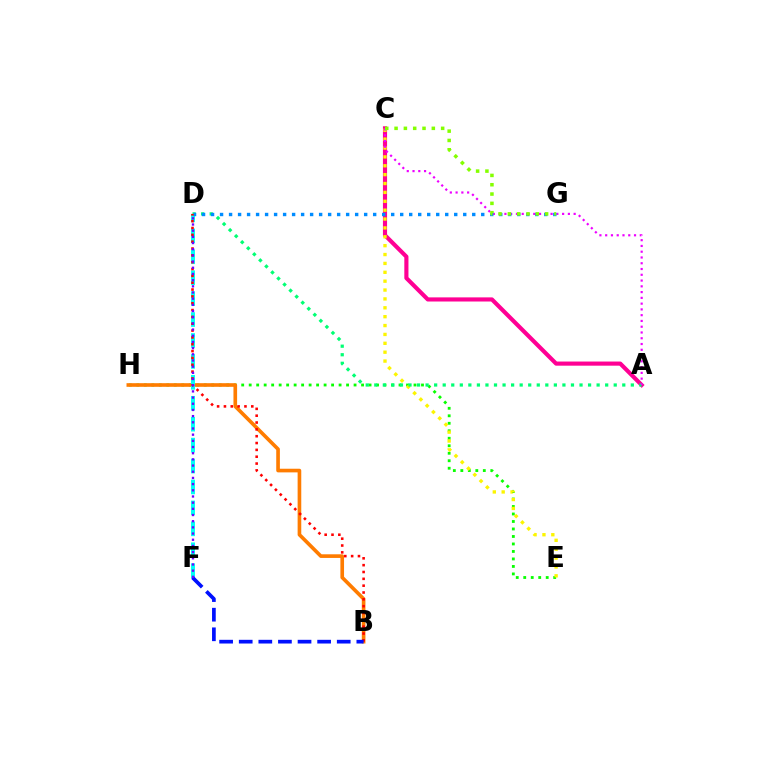{('A', 'C'): [{'color': '#ff0094', 'line_style': 'solid', 'thickness': 2.98}, {'color': '#ee00ff', 'line_style': 'dotted', 'thickness': 1.57}], ('E', 'H'): [{'color': '#08ff00', 'line_style': 'dotted', 'thickness': 2.04}], ('C', 'E'): [{'color': '#fcf500', 'line_style': 'dotted', 'thickness': 2.41}], ('A', 'D'): [{'color': '#00ff74', 'line_style': 'dotted', 'thickness': 2.32}], ('B', 'H'): [{'color': '#ff7c00', 'line_style': 'solid', 'thickness': 2.62}], ('D', 'F'): [{'color': '#00fff6', 'line_style': 'dashed', 'thickness': 2.84}, {'color': '#7200ff', 'line_style': 'dotted', 'thickness': 1.68}], ('D', 'G'): [{'color': '#008cff', 'line_style': 'dotted', 'thickness': 2.45}], ('B', 'D'): [{'color': '#ff0000', 'line_style': 'dotted', 'thickness': 1.86}], ('B', 'F'): [{'color': '#0010ff', 'line_style': 'dashed', 'thickness': 2.66}], ('C', 'G'): [{'color': '#84ff00', 'line_style': 'dotted', 'thickness': 2.53}]}